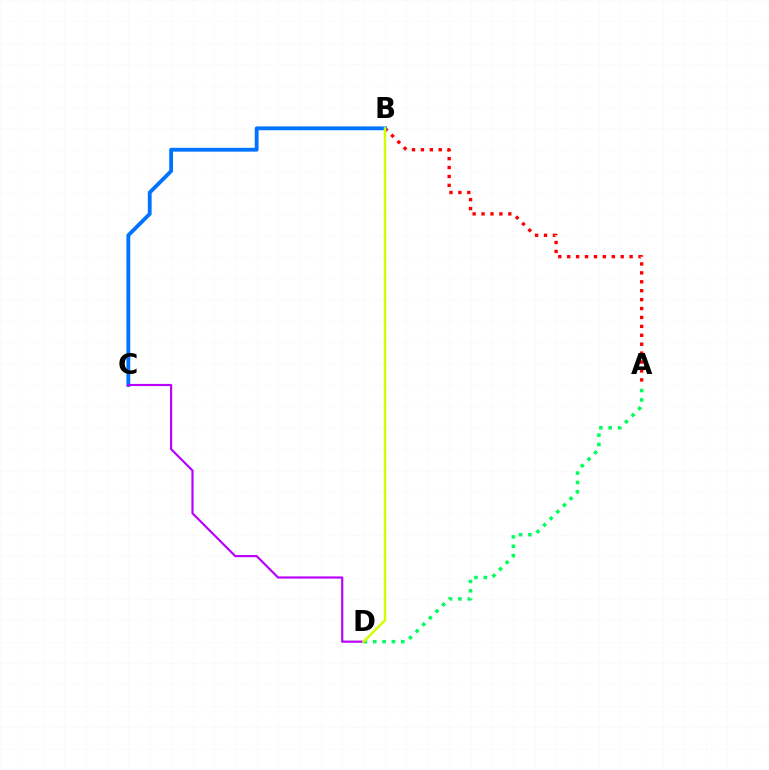{('A', 'B'): [{'color': '#ff0000', 'line_style': 'dotted', 'thickness': 2.42}], ('B', 'C'): [{'color': '#0074ff', 'line_style': 'solid', 'thickness': 2.76}], ('A', 'D'): [{'color': '#00ff5c', 'line_style': 'dotted', 'thickness': 2.54}], ('C', 'D'): [{'color': '#b900ff', 'line_style': 'solid', 'thickness': 1.56}], ('B', 'D'): [{'color': '#d1ff00', 'line_style': 'solid', 'thickness': 1.77}]}